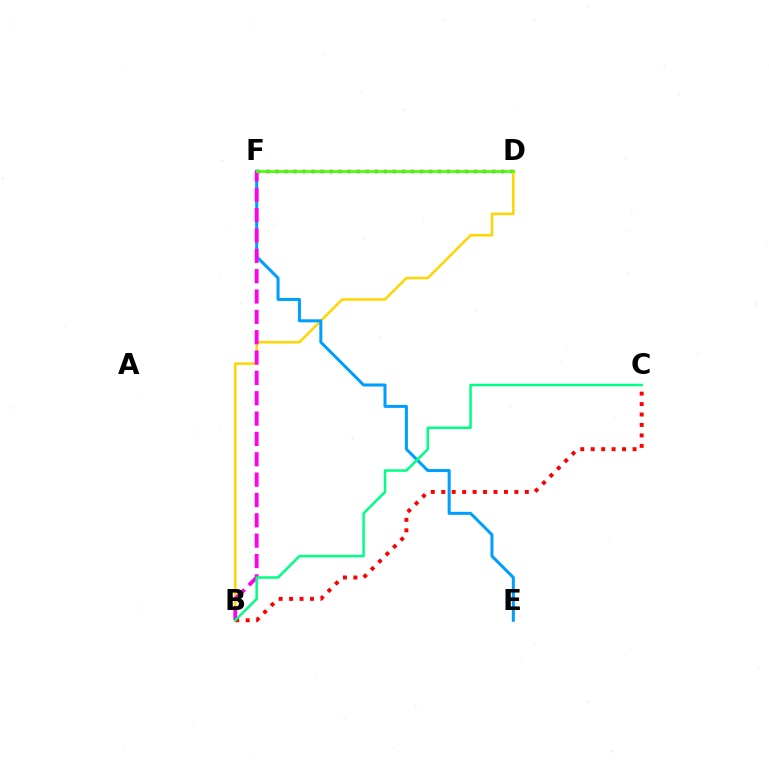{('D', 'F'): [{'color': '#3700ff', 'line_style': 'dotted', 'thickness': 2.45}, {'color': '#4fff00', 'line_style': 'solid', 'thickness': 2.03}], ('B', 'D'): [{'color': '#ffd500', 'line_style': 'solid', 'thickness': 1.81}], ('E', 'F'): [{'color': '#009eff', 'line_style': 'solid', 'thickness': 2.17}], ('B', 'F'): [{'color': '#ff00ed', 'line_style': 'dashed', 'thickness': 2.76}], ('B', 'C'): [{'color': '#ff0000', 'line_style': 'dotted', 'thickness': 2.84}, {'color': '#00ff86', 'line_style': 'solid', 'thickness': 1.8}]}